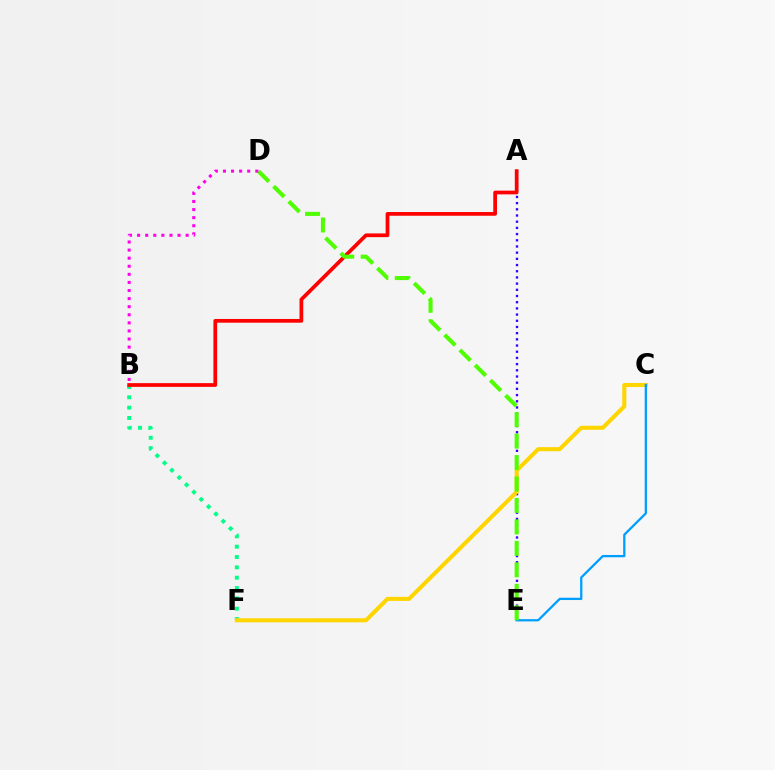{('A', 'E'): [{'color': '#3700ff', 'line_style': 'dotted', 'thickness': 1.68}], ('B', 'F'): [{'color': '#00ff86', 'line_style': 'dotted', 'thickness': 2.81}], ('C', 'F'): [{'color': '#ffd500', 'line_style': 'solid', 'thickness': 2.92}], ('A', 'B'): [{'color': '#ff0000', 'line_style': 'solid', 'thickness': 2.68}], ('C', 'E'): [{'color': '#009eff', 'line_style': 'solid', 'thickness': 1.64}], ('D', 'E'): [{'color': '#4fff00', 'line_style': 'dashed', 'thickness': 2.91}], ('B', 'D'): [{'color': '#ff00ed', 'line_style': 'dotted', 'thickness': 2.2}]}